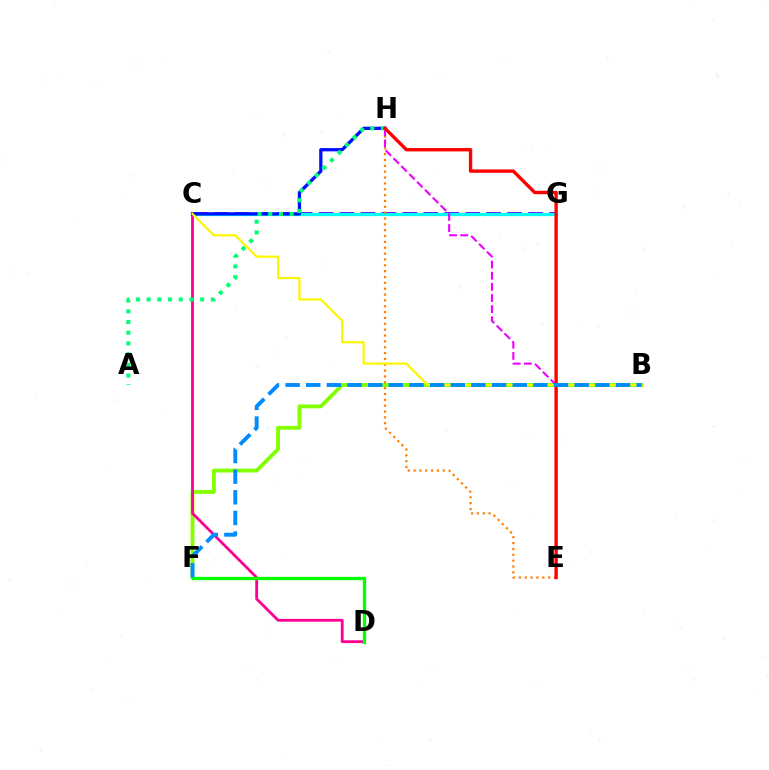{('B', 'F'): [{'color': '#84ff00', 'line_style': 'solid', 'thickness': 2.78}, {'color': '#008cff', 'line_style': 'dashed', 'thickness': 2.81}], ('C', 'G'): [{'color': '#7200ff', 'line_style': 'dashed', 'thickness': 2.85}, {'color': '#00fff6', 'line_style': 'solid', 'thickness': 2.33}], ('C', 'D'): [{'color': '#ff0094', 'line_style': 'solid', 'thickness': 2.03}], ('C', 'H'): [{'color': '#0010ff', 'line_style': 'solid', 'thickness': 2.37}], ('E', 'H'): [{'color': '#ff7c00', 'line_style': 'dotted', 'thickness': 1.59}, {'color': '#ee00ff', 'line_style': 'dashed', 'thickness': 1.51}, {'color': '#ff0000', 'line_style': 'solid', 'thickness': 2.42}], ('D', 'F'): [{'color': '#08ff00', 'line_style': 'solid', 'thickness': 2.4}], ('A', 'H'): [{'color': '#00ff74', 'line_style': 'dotted', 'thickness': 2.91}], ('B', 'C'): [{'color': '#fcf500', 'line_style': 'solid', 'thickness': 1.58}]}